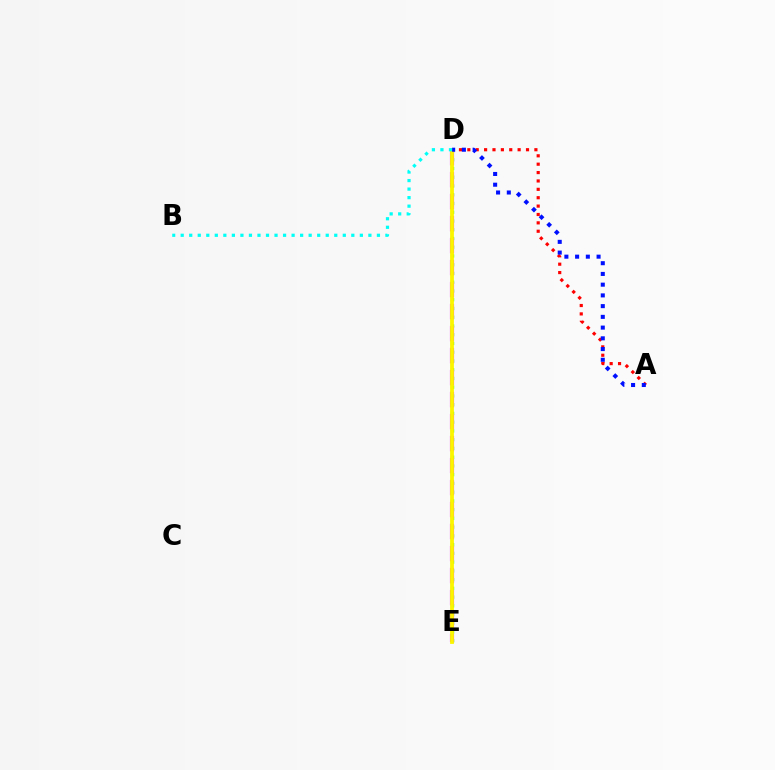{('D', 'E'): [{'color': '#08ff00', 'line_style': 'dotted', 'thickness': 2.38}, {'color': '#ee00ff', 'line_style': 'dashed', 'thickness': 2.99}, {'color': '#fcf500', 'line_style': 'solid', 'thickness': 2.74}], ('A', 'D'): [{'color': '#ff0000', 'line_style': 'dotted', 'thickness': 2.28}, {'color': '#0010ff', 'line_style': 'dotted', 'thickness': 2.92}], ('B', 'D'): [{'color': '#00fff6', 'line_style': 'dotted', 'thickness': 2.32}]}